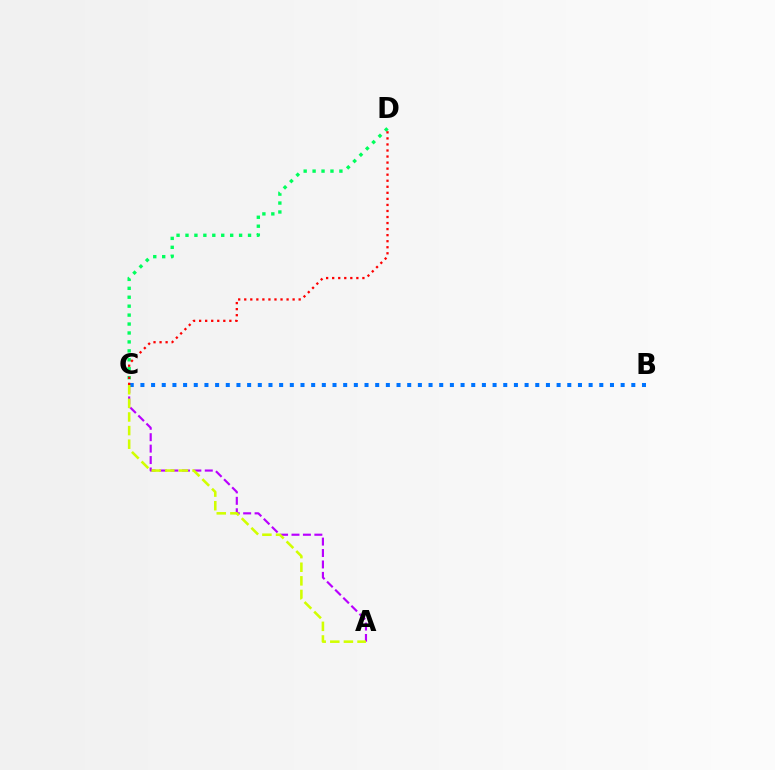{('A', 'C'): [{'color': '#b900ff', 'line_style': 'dashed', 'thickness': 1.55}, {'color': '#d1ff00', 'line_style': 'dashed', 'thickness': 1.85}], ('C', 'D'): [{'color': '#00ff5c', 'line_style': 'dotted', 'thickness': 2.43}, {'color': '#ff0000', 'line_style': 'dotted', 'thickness': 1.64}], ('B', 'C'): [{'color': '#0074ff', 'line_style': 'dotted', 'thickness': 2.9}]}